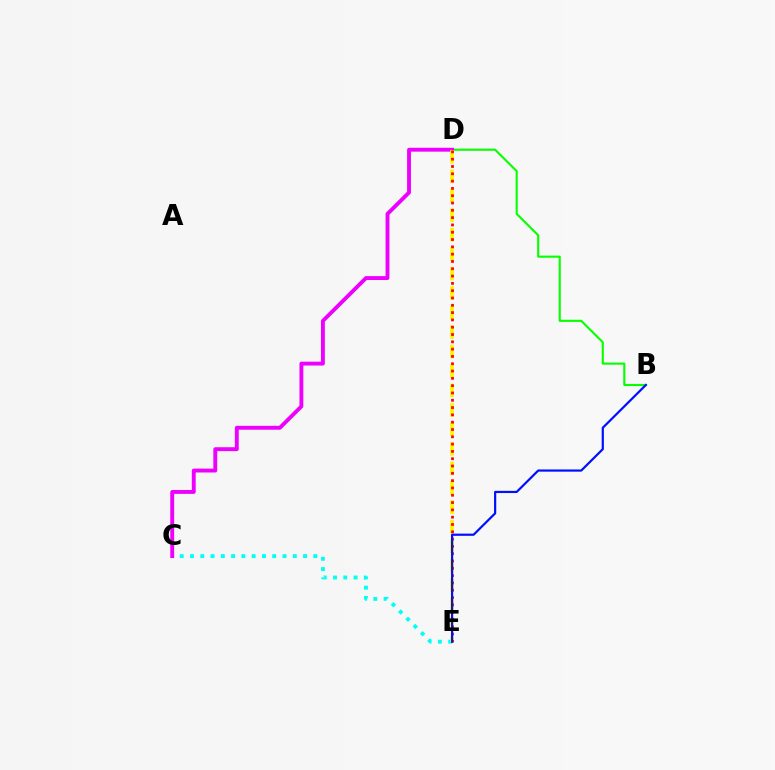{('B', 'D'): [{'color': '#08ff00', 'line_style': 'solid', 'thickness': 1.52}], ('C', 'E'): [{'color': '#00fff6', 'line_style': 'dotted', 'thickness': 2.79}], ('C', 'D'): [{'color': '#ee00ff', 'line_style': 'solid', 'thickness': 2.79}], ('D', 'E'): [{'color': '#fcf500', 'line_style': 'dashed', 'thickness': 2.64}, {'color': '#ff0000', 'line_style': 'dotted', 'thickness': 1.99}], ('B', 'E'): [{'color': '#0010ff', 'line_style': 'solid', 'thickness': 1.59}]}